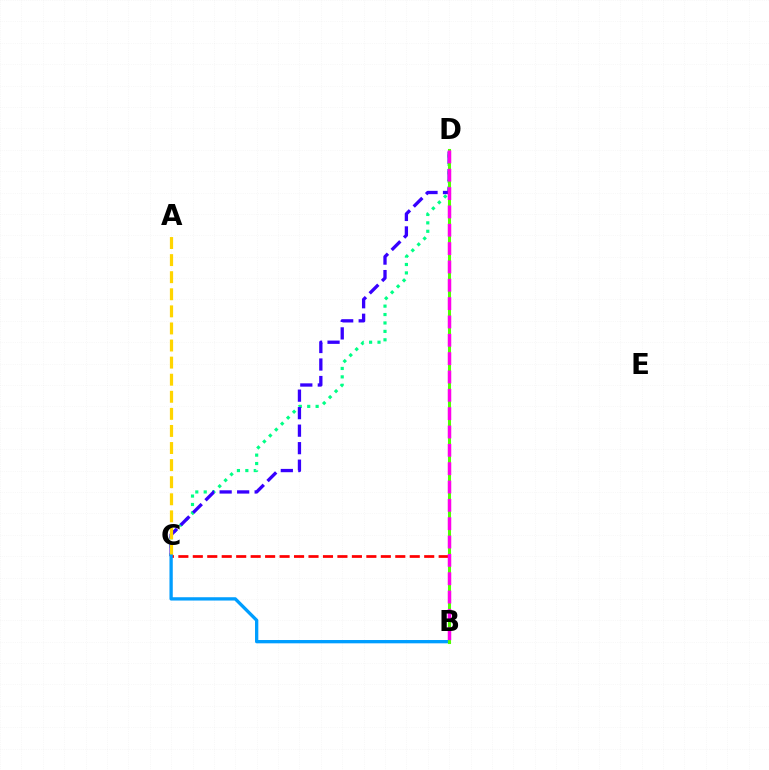{('C', 'D'): [{'color': '#00ff86', 'line_style': 'dotted', 'thickness': 2.29}, {'color': '#3700ff', 'line_style': 'dashed', 'thickness': 2.38}], ('A', 'C'): [{'color': '#ffd500', 'line_style': 'dashed', 'thickness': 2.32}], ('B', 'C'): [{'color': '#ff0000', 'line_style': 'dashed', 'thickness': 1.96}, {'color': '#009eff', 'line_style': 'solid', 'thickness': 2.38}], ('B', 'D'): [{'color': '#4fff00', 'line_style': 'solid', 'thickness': 2.21}, {'color': '#ff00ed', 'line_style': 'dashed', 'thickness': 2.49}]}